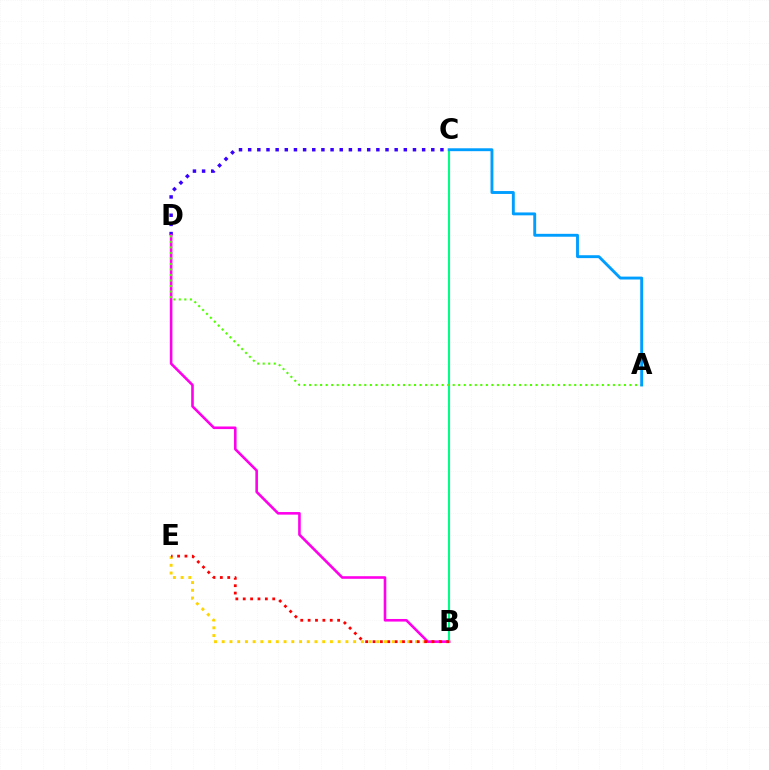{('C', 'D'): [{'color': '#3700ff', 'line_style': 'dotted', 'thickness': 2.49}], ('B', 'E'): [{'color': '#ffd500', 'line_style': 'dotted', 'thickness': 2.1}, {'color': '#ff0000', 'line_style': 'dotted', 'thickness': 2.0}], ('B', 'D'): [{'color': '#ff00ed', 'line_style': 'solid', 'thickness': 1.87}], ('B', 'C'): [{'color': '#00ff86', 'line_style': 'solid', 'thickness': 1.51}], ('A', 'D'): [{'color': '#4fff00', 'line_style': 'dotted', 'thickness': 1.5}], ('A', 'C'): [{'color': '#009eff', 'line_style': 'solid', 'thickness': 2.08}]}